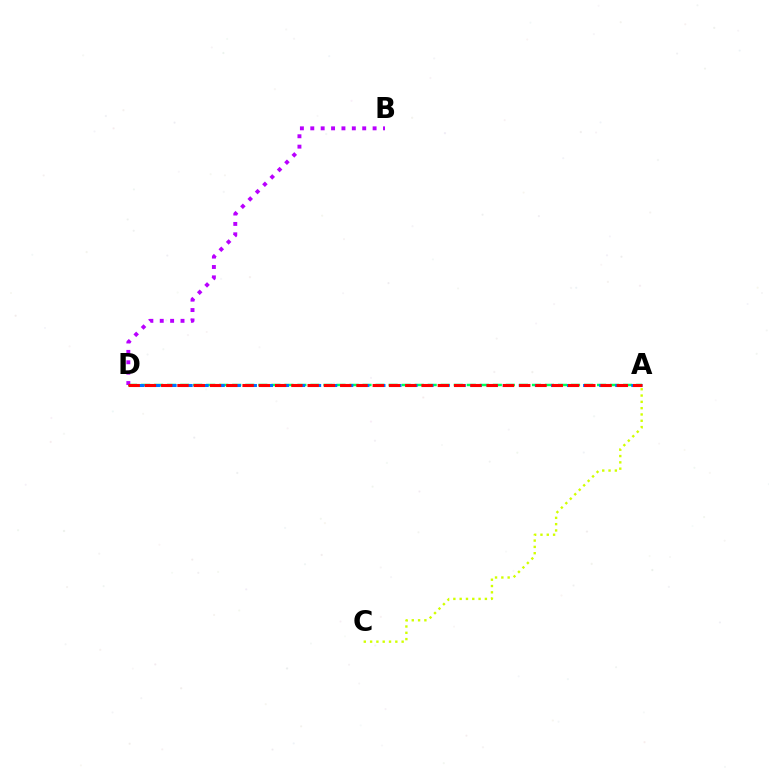{('A', 'D'): [{'color': '#00ff5c', 'line_style': 'dashed', 'thickness': 1.77}, {'color': '#0074ff', 'line_style': 'dashed', 'thickness': 2.18}, {'color': '#ff0000', 'line_style': 'dashed', 'thickness': 2.21}], ('B', 'D'): [{'color': '#b900ff', 'line_style': 'dotted', 'thickness': 2.82}], ('A', 'C'): [{'color': '#d1ff00', 'line_style': 'dotted', 'thickness': 1.71}]}